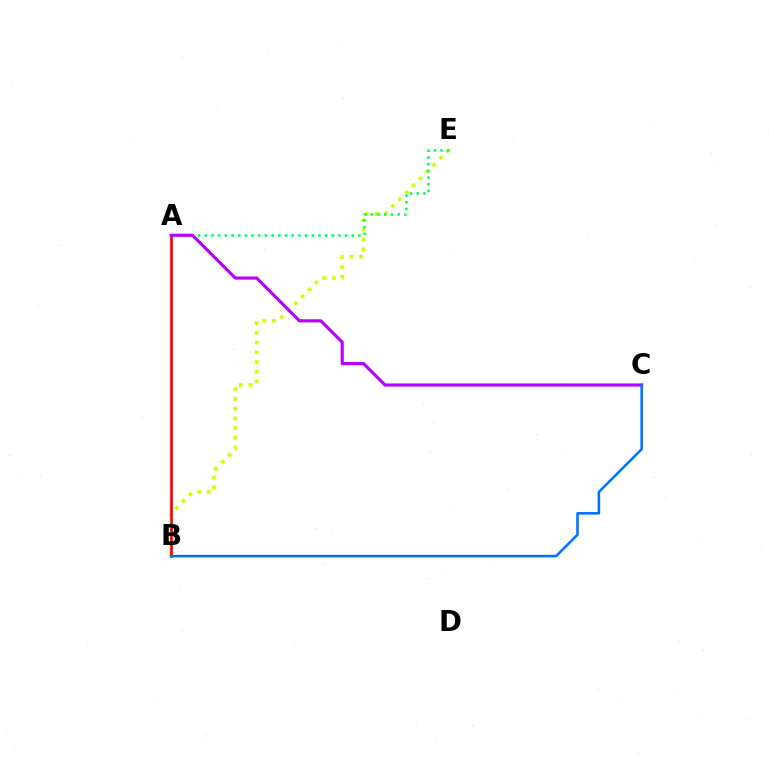{('B', 'E'): [{'color': '#d1ff00', 'line_style': 'dotted', 'thickness': 2.64}], ('A', 'B'): [{'color': '#ff0000', 'line_style': 'solid', 'thickness': 1.93}], ('A', 'E'): [{'color': '#00ff5c', 'line_style': 'dotted', 'thickness': 1.82}], ('A', 'C'): [{'color': '#b900ff', 'line_style': 'solid', 'thickness': 2.26}], ('B', 'C'): [{'color': '#0074ff', 'line_style': 'solid', 'thickness': 1.86}]}